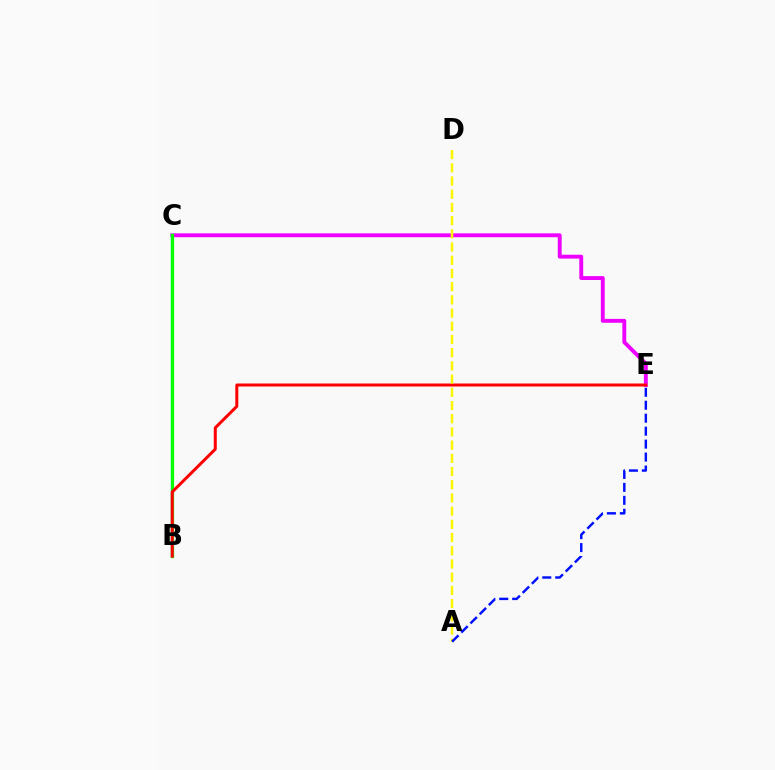{('C', 'E'): [{'color': '#ee00ff', 'line_style': 'solid', 'thickness': 2.79}], ('B', 'C'): [{'color': '#00fff6', 'line_style': 'solid', 'thickness': 1.71}, {'color': '#08ff00', 'line_style': 'solid', 'thickness': 2.33}], ('B', 'E'): [{'color': '#ff0000', 'line_style': 'solid', 'thickness': 2.16}], ('A', 'D'): [{'color': '#fcf500', 'line_style': 'dashed', 'thickness': 1.79}], ('A', 'E'): [{'color': '#0010ff', 'line_style': 'dashed', 'thickness': 1.76}]}